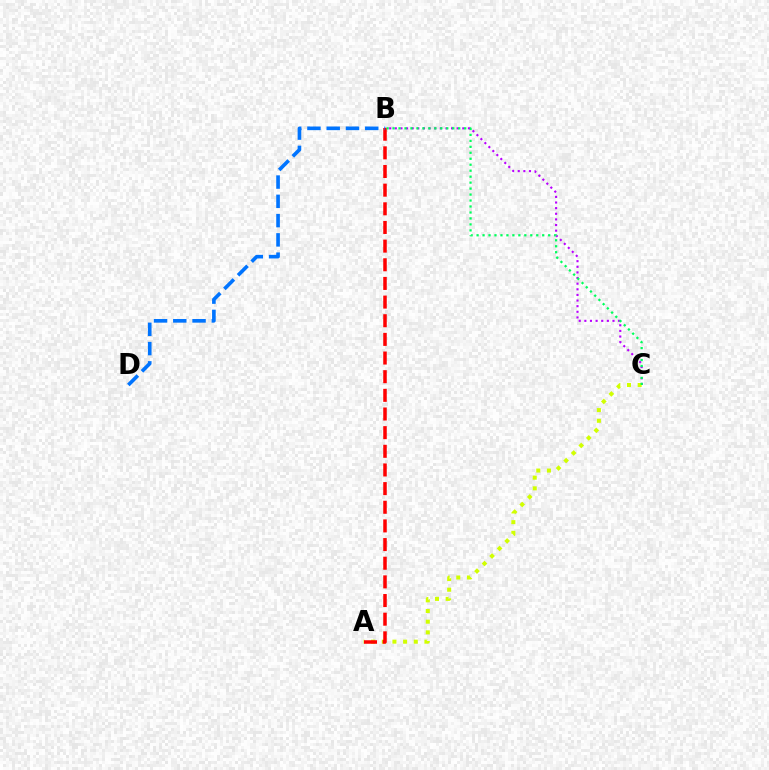{('B', 'C'): [{'color': '#b900ff', 'line_style': 'dotted', 'thickness': 1.53}, {'color': '#00ff5c', 'line_style': 'dotted', 'thickness': 1.62}], ('A', 'C'): [{'color': '#d1ff00', 'line_style': 'dotted', 'thickness': 2.9}], ('A', 'B'): [{'color': '#ff0000', 'line_style': 'dashed', 'thickness': 2.53}], ('B', 'D'): [{'color': '#0074ff', 'line_style': 'dashed', 'thickness': 2.62}]}